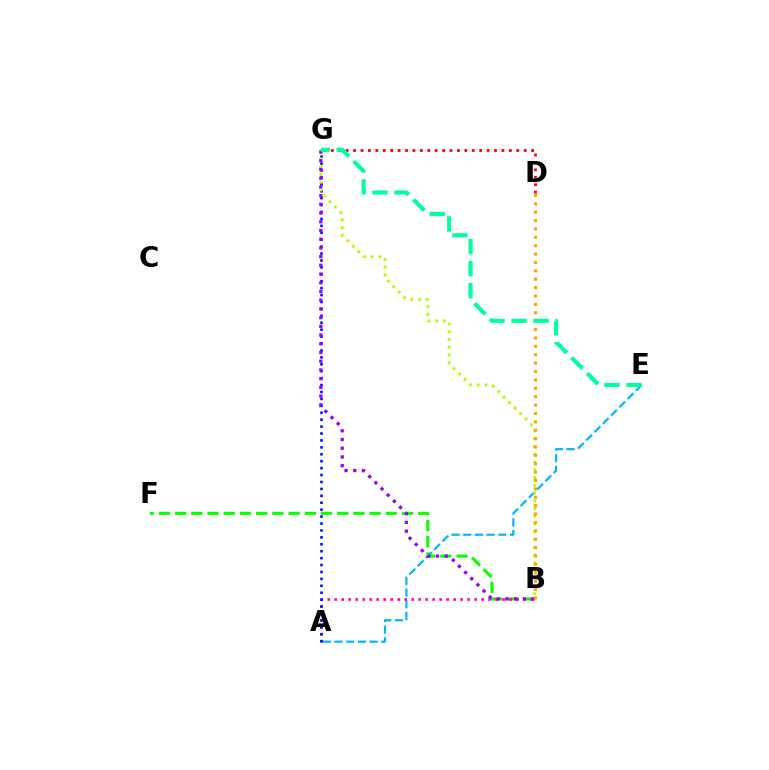{('A', 'E'): [{'color': '#00b5ff', 'line_style': 'dashed', 'thickness': 1.59}], ('B', 'F'): [{'color': '#08ff00', 'line_style': 'dashed', 'thickness': 2.2}], ('A', 'B'): [{'color': '#ff00bd', 'line_style': 'dotted', 'thickness': 1.9}], ('A', 'G'): [{'color': '#0010ff', 'line_style': 'dotted', 'thickness': 1.88}], ('B', 'G'): [{'color': '#b3ff00', 'line_style': 'dotted', 'thickness': 2.11}, {'color': '#9b00ff', 'line_style': 'dotted', 'thickness': 2.37}], ('D', 'G'): [{'color': '#ff0000', 'line_style': 'dotted', 'thickness': 2.02}], ('B', 'D'): [{'color': '#ffa500', 'line_style': 'dotted', 'thickness': 2.28}], ('E', 'G'): [{'color': '#00ff9d', 'line_style': 'dashed', 'thickness': 2.99}]}